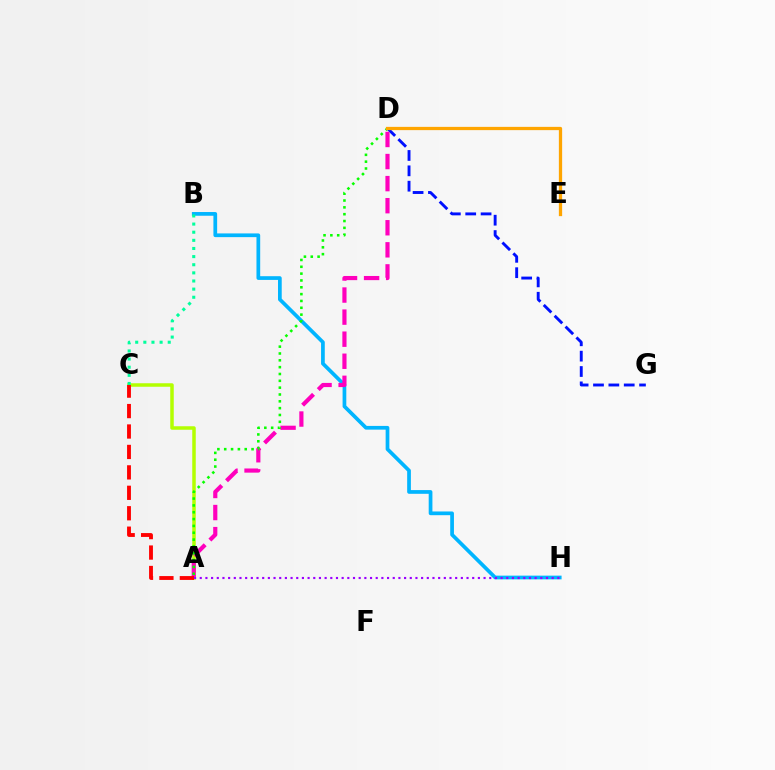{('B', 'H'): [{'color': '#00b5ff', 'line_style': 'solid', 'thickness': 2.68}], ('D', 'G'): [{'color': '#0010ff', 'line_style': 'dashed', 'thickness': 2.09}], ('A', 'C'): [{'color': '#b3ff00', 'line_style': 'solid', 'thickness': 2.52}, {'color': '#ff0000', 'line_style': 'dashed', 'thickness': 2.78}], ('A', 'D'): [{'color': '#ff00bd', 'line_style': 'dashed', 'thickness': 3.0}, {'color': '#08ff00', 'line_style': 'dotted', 'thickness': 1.86}], ('B', 'C'): [{'color': '#00ff9d', 'line_style': 'dotted', 'thickness': 2.21}], ('D', 'E'): [{'color': '#ffa500', 'line_style': 'solid', 'thickness': 2.35}], ('A', 'H'): [{'color': '#9b00ff', 'line_style': 'dotted', 'thickness': 1.54}]}